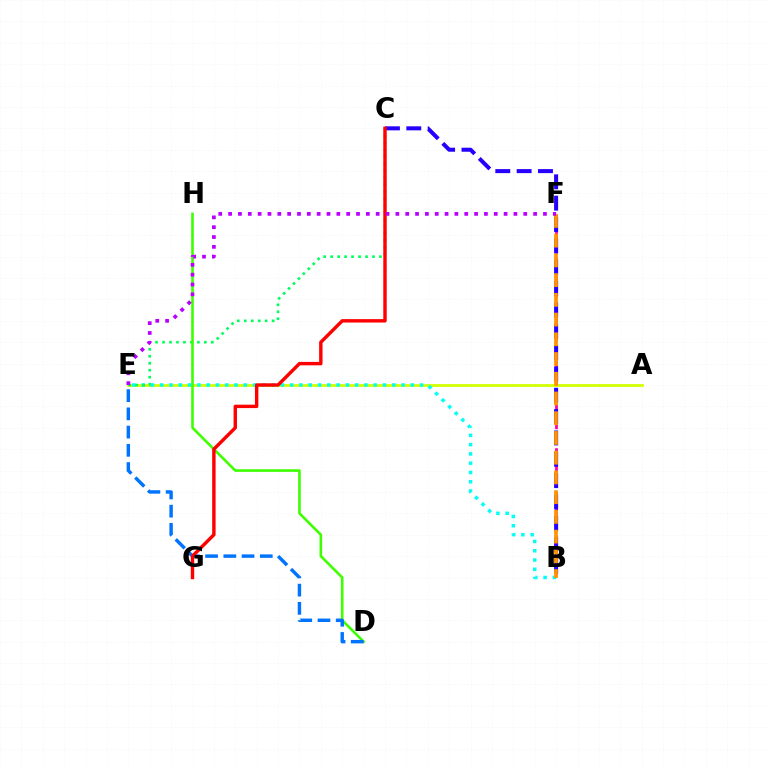{('A', 'E'): [{'color': '#d1ff00', 'line_style': 'solid', 'thickness': 1.99}], ('B', 'E'): [{'color': '#00fff6', 'line_style': 'dotted', 'thickness': 2.52}], ('B', 'F'): [{'color': '#ff00ac', 'line_style': 'dashed', 'thickness': 1.98}, {'color': '#ff9400', 'line_style': 'dashed', 'thickness': 2.68}], ('C', 'E'): [{'color': '#00ff5c', 'line_style': 'dotted', 'thickness': 1.89}], ('D', 'H'): [{'color': '#3dff00', 'line_style': 'solid', 'thickness': 1.88}], ('B', 'C'): [{'color': '#2500ff', 'line_style': 'dashed', 'thickness': 2.9}], ('D', 'E'): [{'color': '#0074ff', 'line_style': 'dashed', 'thickness': 2.48}], ('C', 'G'): [{'color': '#ff0000', 'line_style': 'solid', 'thickness': 2.46}], ('E', 'F'): [{'color': '#b900ff', 'line_style': 'dotted', 'thickness': 2.67}]}